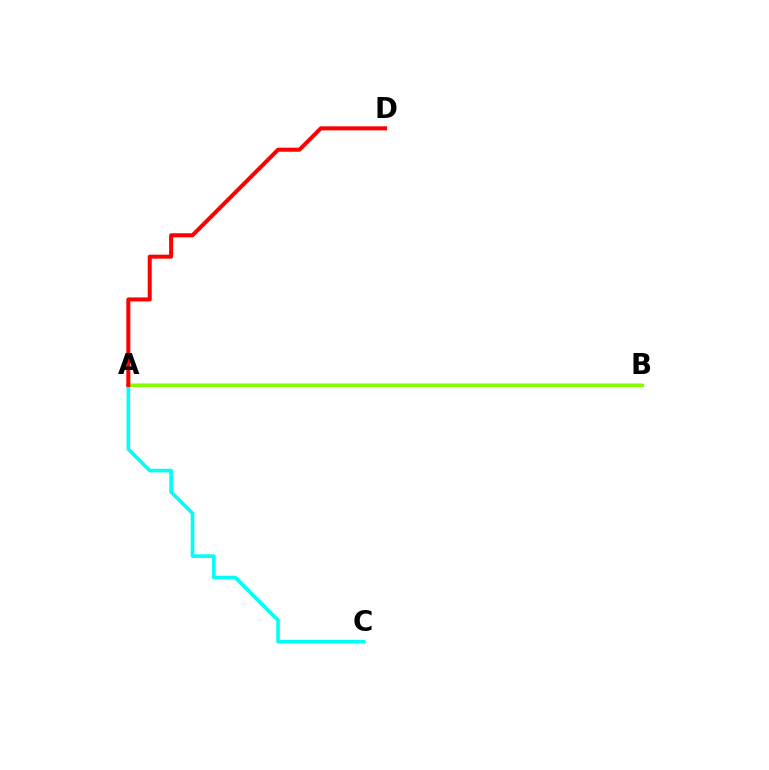{('A', 'C'): [{'color': '#00fff6', 'line_style': 'solid', 'thickness': 2.61}], ('A', 'B'): [{'color': '#7200ff', 'line_style': 'solid', 'thickness': 1.7}, {'color': '#84ff00', 'line_style': 'solid', 'thickness': 2.3}], ('A', 'D'): [{'color': '#ff0000', 'line_style': 'solid', 'thickness': 2.9}]}